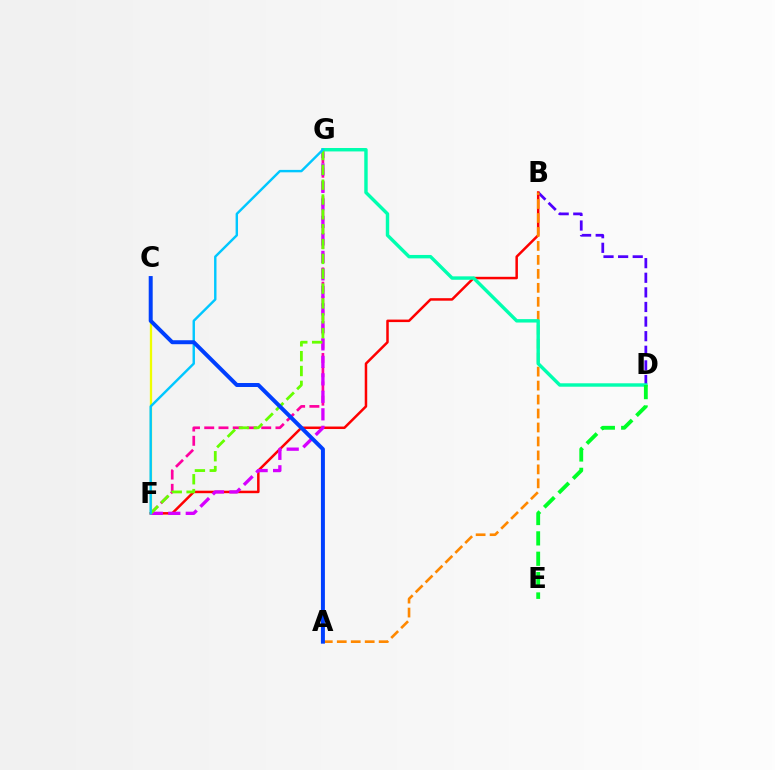{('B', 'D'): [{'color': '#4f00ff', 'line_style': 'dashed', 'thickness': 1.98}], ('B', 'F'): [{'color': '#ff0000', 'line_style': 'solid', 'thickness': 1.8}], ('F', 'G'): [{'color': '#ff00a0', 'line_style': 'dashed', 'thickness': 1.94}, {'color': '#d600ff', 'line_style': 'dashed', 'thickness': 2.38}, {'color': '#66ff00', 'line_style': 'dashed', 'thickness': 2.02}, {'color': '#00c7ff', 'line_style': 'solid', 'thickness': 1.74}], ('C', 'F'): [{'color': '#eeff00', 'line_style': 'solid', 'thickness': 1.64}], ('A', 'B'): [{'color': '#ff8800', 'line_style': 'dashed', 'thickness': 1.9}], ('D', 'G'): [{'color': '#00ffaf', 'line_style': 'solid', 'thickness': 2.46}], ('A', 'C'): [{'color': '#003fff', 'line_style': 'solid', 'thickness': 2.86}], ('D', 'E'): [{'color': '#00ff27', 'line_style': 'dashed', 'thickness': 2.77}]}